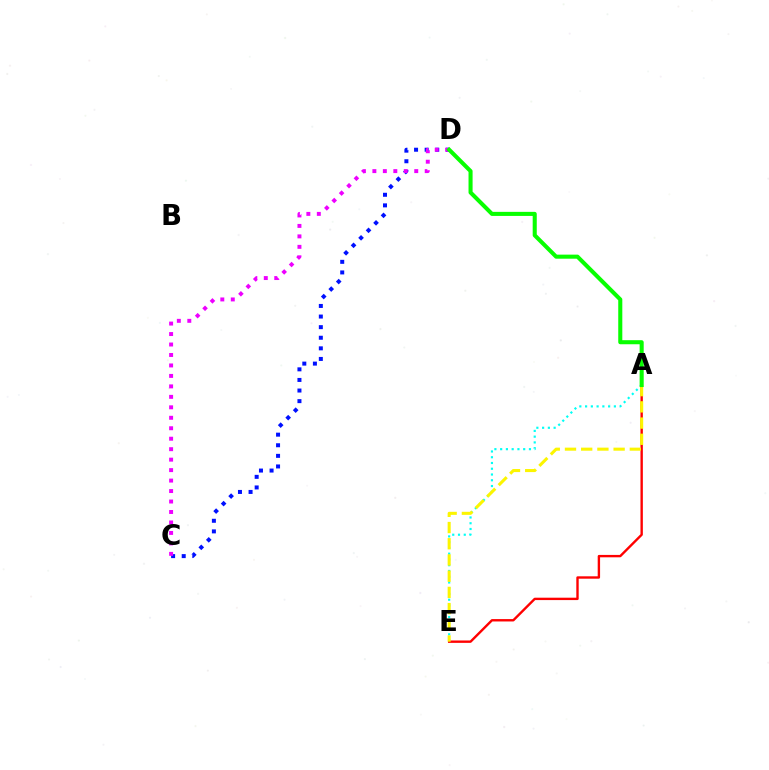{('A', 'E'): [{'color': '#ff0000', 'line_style': 'solid', 'thickness': 1.72}, {'color': '#00fff6', 'line_style': 'dotted', 'thickness': 1.56}, {'color': '#fcf500', 'line_style': 'dashed', 'thickness': 2.2}], ('C', 'D'): [{'color': '#0010ff', 'line_style': 'dotted', 'thickness': 2.88}, {'color': '#ee00ff', 'line_style': 'dotted', 'thickness': 2.84}], ('A', 'D'): [{'color': '#08ff00', 'line_style': 'solid', 'thickness': 2.93}]}